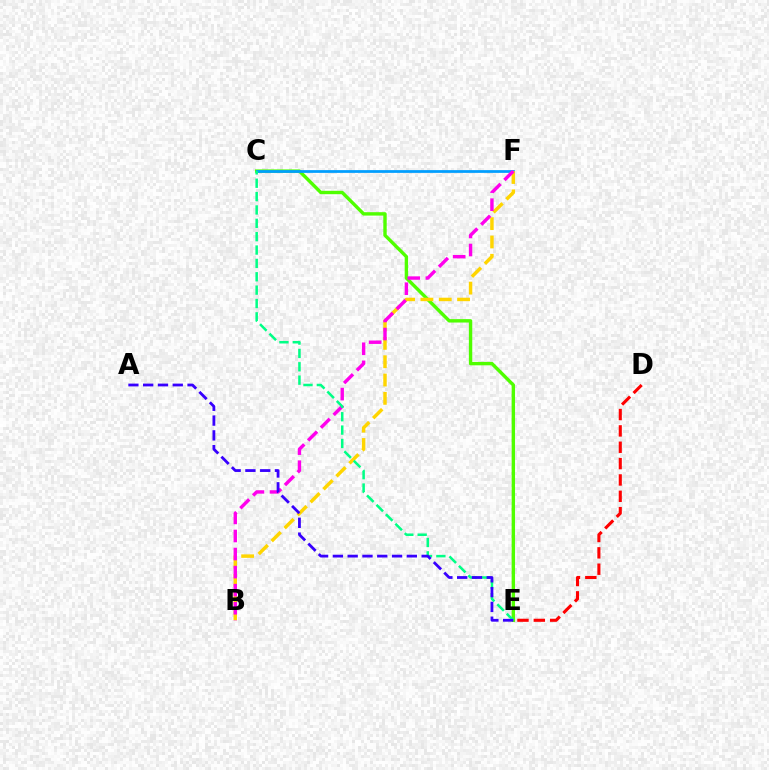{('C', 'E'): [{'color': '#4fff00', 'line_style': 'solid', 'thickness': 2.44}, {'color': '#00ff86', 'line_style': 'dashed', 'thickness': 1.82}], ('C', 'F'): [{'color': '#009eff', 'line_style': 'solid', 'thickness': 1.98}], ('D', 'E'): [{'color': '#ff0000', 'line_style': 'dashed', 'thickness': 2.22}], ('B', 'F'): [{'color': '#ffd500', 'line_style': 'dashed', 'thickness': 2.49}, {'color': '#ff00ed', 'line_style': 'dashed', 'thickness': 2.45}], ('A', 'E'): [{'color': '#3700ff', 'line_style': 'dashed', 'thickness': 2.01}]}